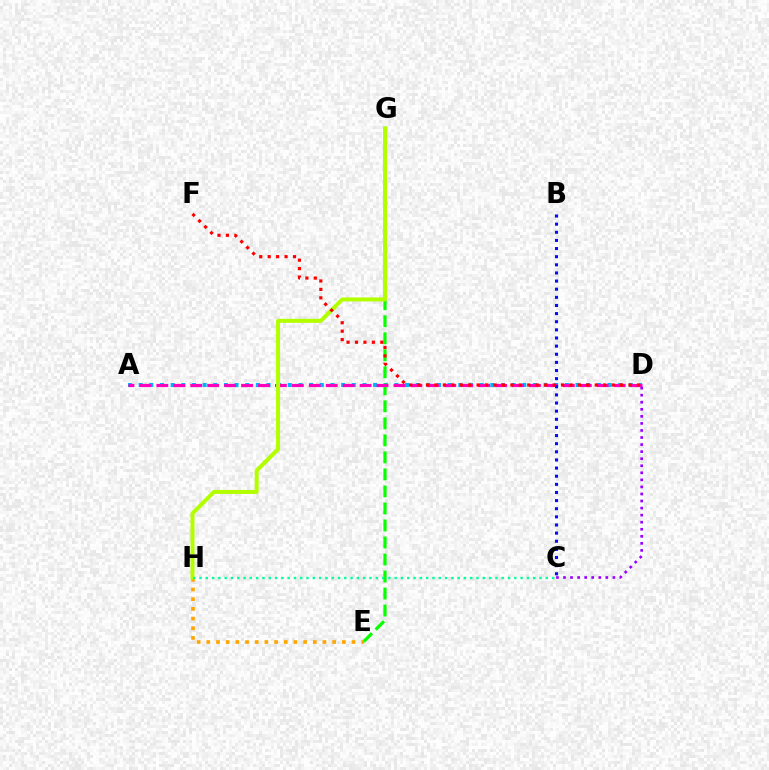{('A', 'D'): [{'color': '#00b5ff', 'line_style': 'dotted', 'thickness': 2.9}, {'color': '#ff00bd', 'line_style': 'dashed', 'thickness': 2.3}], ('E', 'G'): [{'color': '#08ff00', 'line_style': 'dashed', 'thickness': 2.31}], ('B', 'C'): [{'color': '#0010ff', 'line_style': 'dotted', 'thickness': 2.21}], ('C', 'D'): [{'color': '#9b00ff', 'line_style': 'dotted', 'thickness': 1.92}], ('E', 'H'): [{'color': '#ffa500', 'line_style': 'dotted', 'thickness': 2.63}], ('G', 'H'): [{'color': '#b3ff00', 'line_style': 'solid', 'thickness': 2.89}], ('C', 'H'): [{'color': '#00ff9d', 'line_style': 'dotted', 'thickness': 1.71}], ('D', 'F'): [{'color': '#ff0000', 'line_style': 'dotted', 'thickness': 2.29}]}